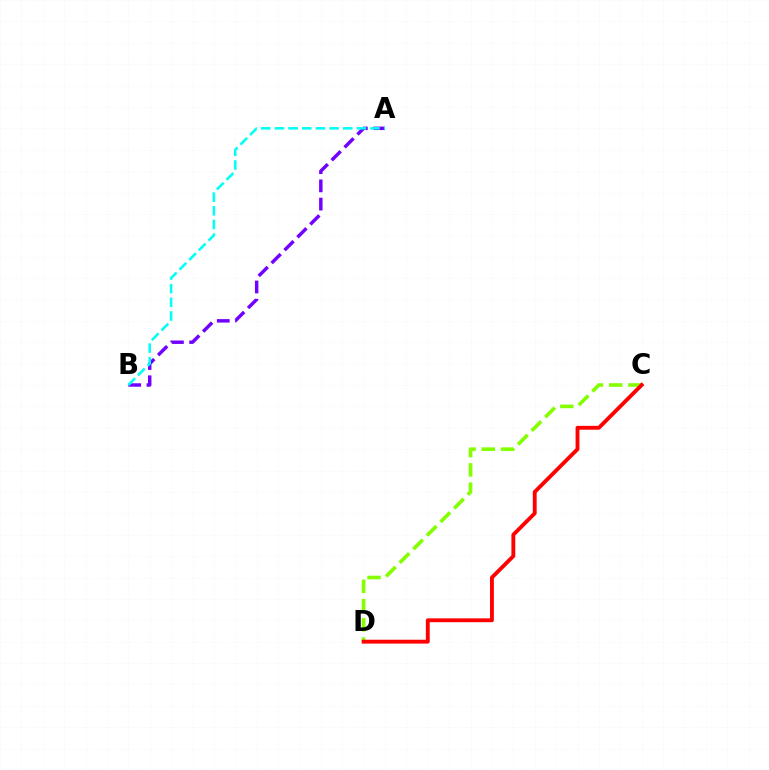{('A', 'B'): [{'color': '#7200ff', 'line_style': 'dashed', 'thickness': 2.48}, {'color': '#00fff6', 'line_style': 'dashed', 'thickness': 1.86}], ('C', 'D'): [{'color': '#84ff00', 'line_style': 'dashed', 'thickness': 2.61}, {'color': '#ff0000', 'line_style': 'solid', 'thickness': 2.78}]}